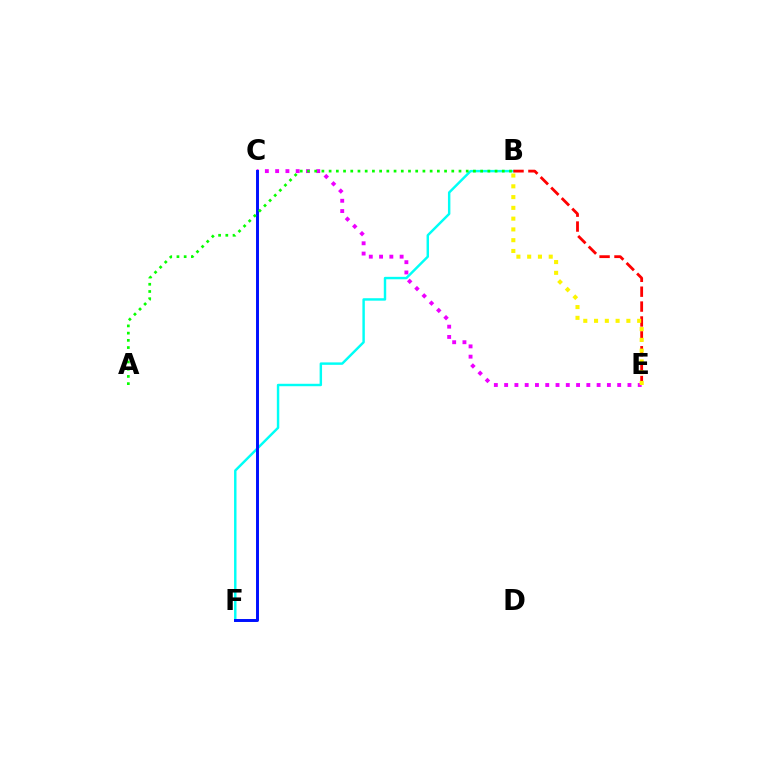{('C', 'E'): [{'color': '#ee00ff', 'line_style': 'dotted', 'thickness': 2.79}], ('B', 'F'): [{'color': '#00fff6', 'line_style': 'solid', 'thickness': 1.76}], ('C', 'F'): [{'color': '#0010ff', 'line_style': 'solid', 'thickness': 2.13}], ('B', 'E'): [{'color': '#ff0000', 'line_style': 'dashed', 'thickness': 2.02}, {'color': '#fcf500', 'line_style': 'dotted', 'thickness': 2.93}], ('A', 'B'): [{'color': '#08ff00', 'line_style': 'dotted', 'thickness': 1.96}]}